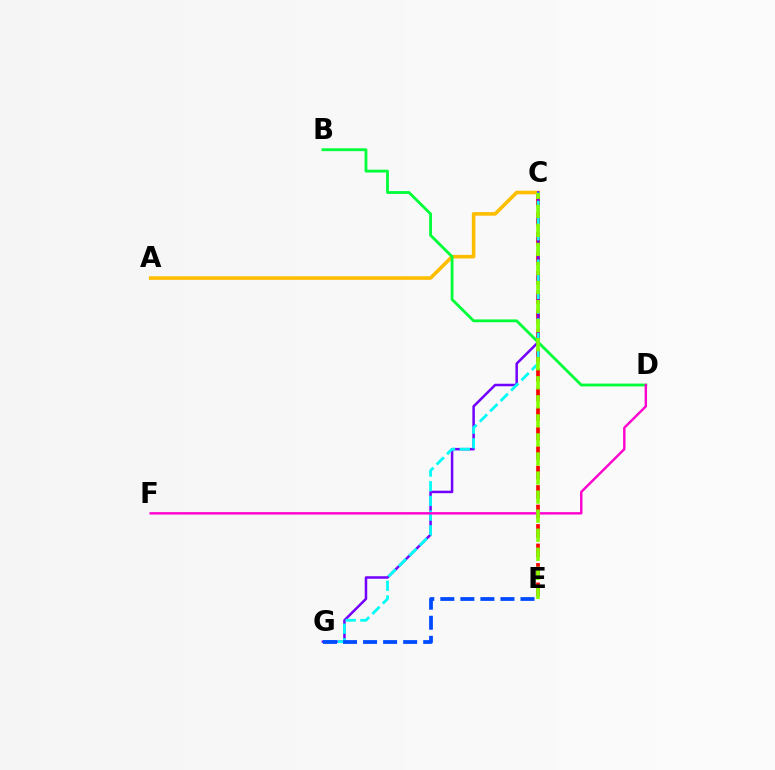{('C', 'E'): [{'color': '#ff0000', 'line_style': 'dashed', 'thickness': 2.65}, {'color': '#84ff00', 'line_style': 'dashed', 'thickness': 2.59}], ('A', 'C'): [{'color': '#ffbd00', 'line_style': 'solid', 'thickness': 2.58}], ('C', 'G'): [{'color': '#7200ff', 'line_style': 'solid', 'thickness': 1.81}, {'color': '#00fff6', 'line_style': 'dashed', 'thickness': 1.99}], ('B', 'D'): [{'color': '#00ff39', 'line_style': 'solid', 'thickness': 2.03}], ('D', 'F'): [{'color': '#ff00cf', 'line_style': 'solid', 'thickness': 1.73}], ('E', 'G'): [{'color': '#004bff', 'line_style': 'dashed', 'thickness': 2.72}]}